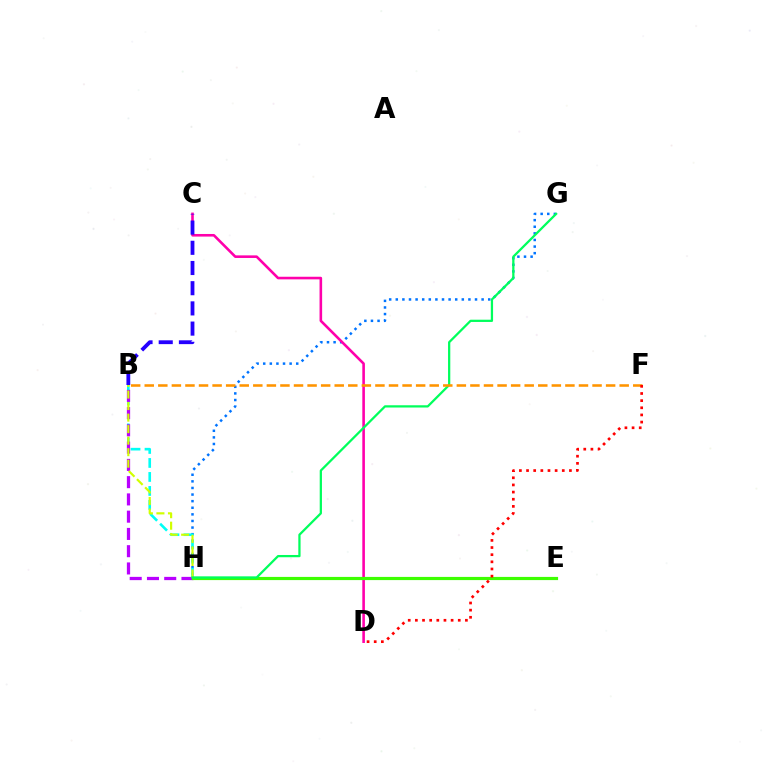{('G', 'H'): [{'color': '#0074ff', 'line_style': 'dotted', 'thickness': 1.79}, {'color': '#00ff5c', 'line_style': 'solid', 'thickness': 1.62}], ('B', 'H'): [{'color': '#00fff6', 'line_style': 'dashed', 'thickness': 1.9}, {'color': '#b900ff', 'line_style': 'dashed', 'thickness': 2.34}, {'color': '#d1ff00', 'line_style': 'dashed', 'thickness': 1.57}], ('C', 'D'): [{'color': '#ff00ac', 'line_style': 'solid', 'thickness': 1.87}], ('E', 'H'): [{'color': '#3dff00', 'line_style': 'solid', 'thickness': 2.29}], ('B', 'C'): [{'color': '#2500ff', 'line_style': 'dashed', 'thickness': 2.74}], ('B', 'F'): [{'color': '#ff9400', 'line_style': 'dashed', 'thickness': 1.84}], ('D', 'F'): [{'color': '#ff0000', 'line_style': 'dotted', 'thickness': 1.94}]}